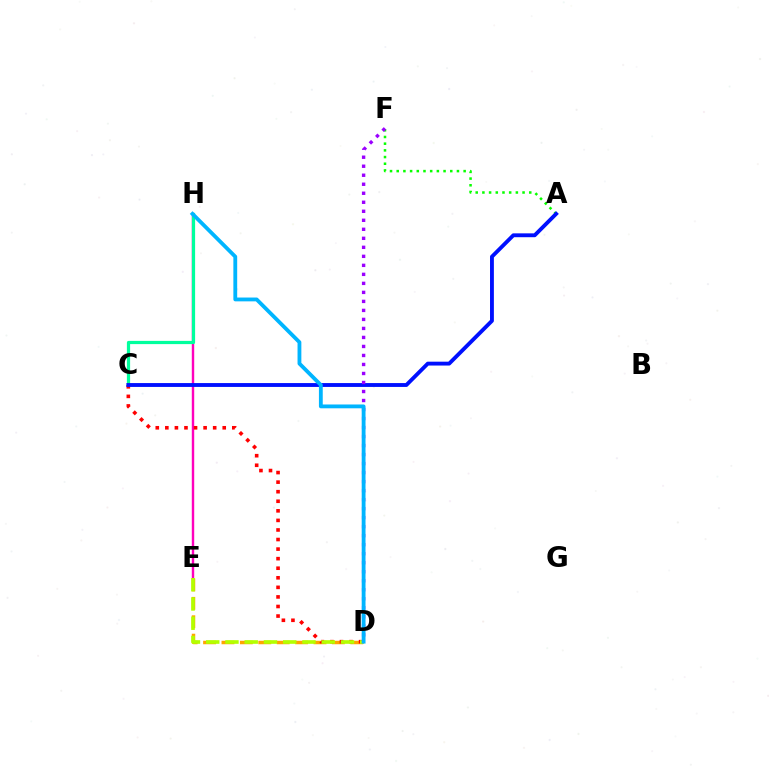{('E', 'H'): [{'color': '#ff00bd', 'line_style': 'solid', 'thickness': 1.74}], ('D', 'E'): [{'color': '#ffa500', 'line_style': 'dashed', 'thickness': 2.5}, {'color': '#b3ff00', 'line_style': 'dashed', 'thickness': 2.62}], ('A', 'F'): [{'color': '#08ff00', 'line_style': 'dotted', 'thickness': 1.82}], ('C', 'H'): [{'color': '#00ff9d', 'line_style': 'solid', 'thickness': 2.32}], ('C', 'D'): [{'color': '#ff0000', 'line_style': 'dotted', 'thickness': 2.6}], ('A', 'C'): [{'color': '#0010ff', 'line_style': 'solid', 'thickness': 2.78}], ('D', 'F'): [{'color': '#9b00ff', 'line_style': 'dotted', 'thickness': 2.45}], ('D', 'H'): [{'color': '#00b5ff', 'line_style': 'solid', 'thickness': 2.75}]}